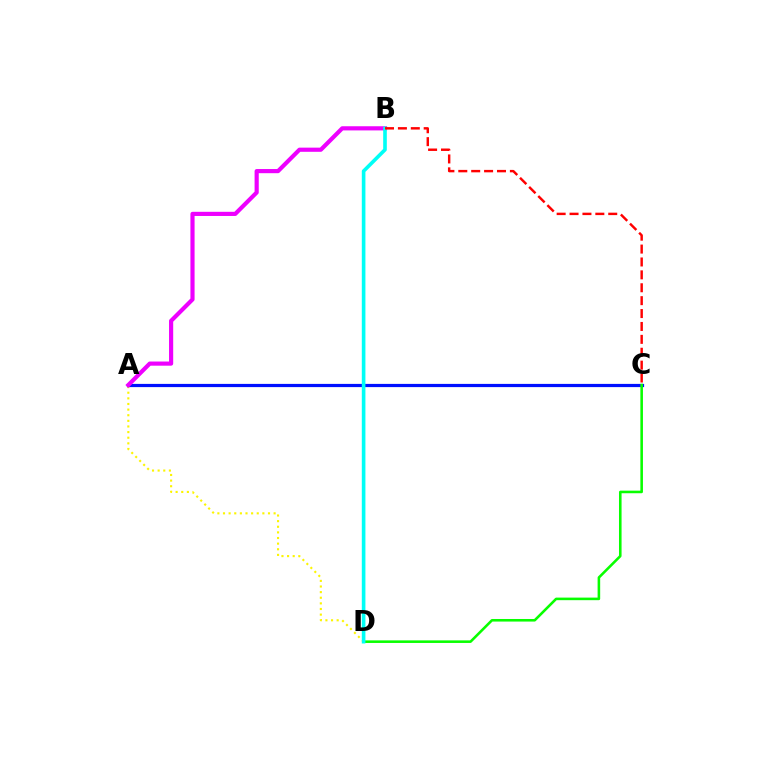{('A', 'D'): [{'color': '#fcf500', 'line_style': 'dotted', 'thickness': 1.53}], ('A', 'C'): [{'color': '#0010ff', 'line_style': 'solid', 'thickness': 2.31}], ('C', 'D'): [{'color': '#08ff00', 'line_style': 'solid', 'thickness': 1.86}], ('A', 'B'): [{'color': '#ee00ff', 'line_style': 'solid', 'thickness': 3.0}], ('B', 'D'): [{'color': '#00fff6', 'line_style': 'solid', 'thickness': 2.61}], ('B', 'C'): [{'color': '#ff0000', 'line_style': 'dashed', 'thickness': 1.75}]}